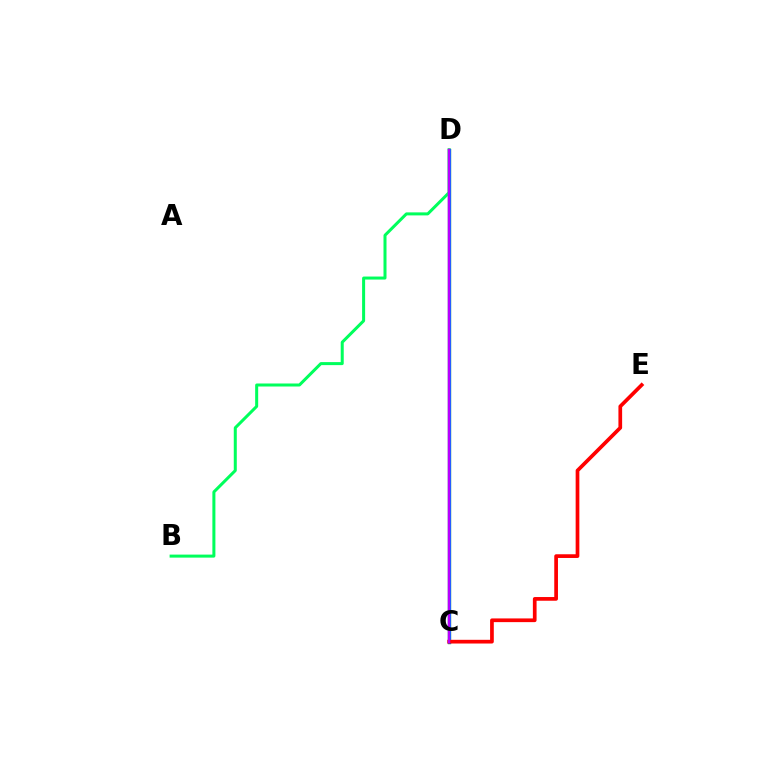{('B', 'D'): [{'color': '#00ff5c', 'line_style': 'solid', 'thickness': 2.17}], ('C', 'D'): [{'color': '#d1ff00', 'line_style': 'solid', 'thickness': 2.4}, {'color': '#0074ff', 'line_style': 'solid', 'thickness': 2.38}, {'color': '#b900ff', 'line_style': 'solid', 'thickness': 1.74}], ('C', 'E'): [{'color': '#ff0000', 'line_style': 'solid', 'thickness': 2.67}]}